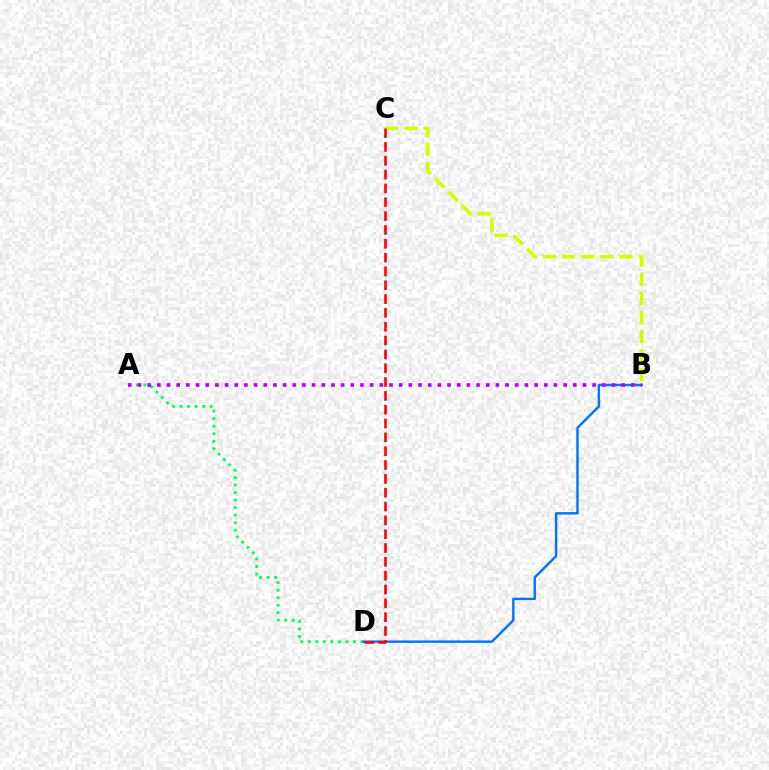{('A', 'D'): [{'color': '#00ff5c', 'line_style': 'dotted', 'thickness': 2.04}], ('B', 'C'): [{'color': '#d1ff00', 'line_style': 'dashed', 'thickness': 2.6}], ('B', 'D'): [{'color': '#0074ff', 'line_style': 'solid', 'thickness': 1.75}], ('A', 'B'): [{'color': '#b900ff', 'line_style': 'dotted', 'thickness': 2.63}], ('C', 'D'): [{'color': '#ff0000', 'line_style': 'dashed', 'thickness': 1.88}]}